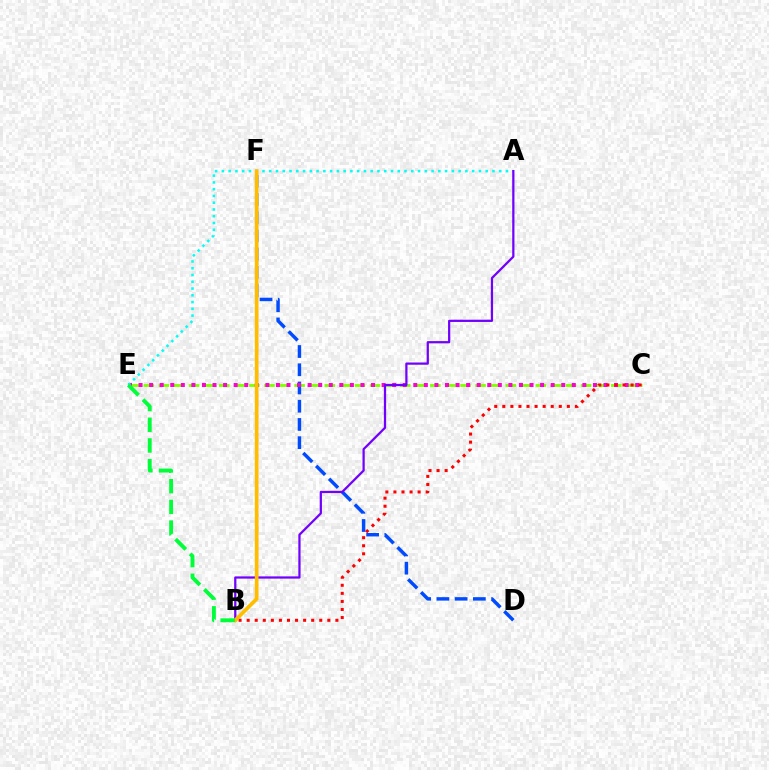{('C', 'E'): [{'color': '#84ff00', 'line_style': 'dashed', 'thickness': 2.05}, {'color': '#ff00cf', 'line_style': 'dotted', 'thickness': 2.87}], ('D', 'F'): [{'color': '#004bff', 'line_style': 'dashed', 'thickness': 2.48}], ('B', 'C'): [{'color': '#ff0000', 'line_style': 'dotted', 'thickness': 2.19}], ('A', 'E'): [{'color': '#00fff6', 'line_style': 'dotted', 'thickness': 1.84}], ('A', 'B'): [{'color': '#7200ff', 'line_style': 'solid', 'thickness': 1.61}], ('B', 'F'): [{'color': '#ffbd00', 'line_style': 'solid', 'thickness': 2.67}], ('B', 'E'): [{'color': '#00ff39', 'line_style': 'dashed', 'thickness': 2.81}]}